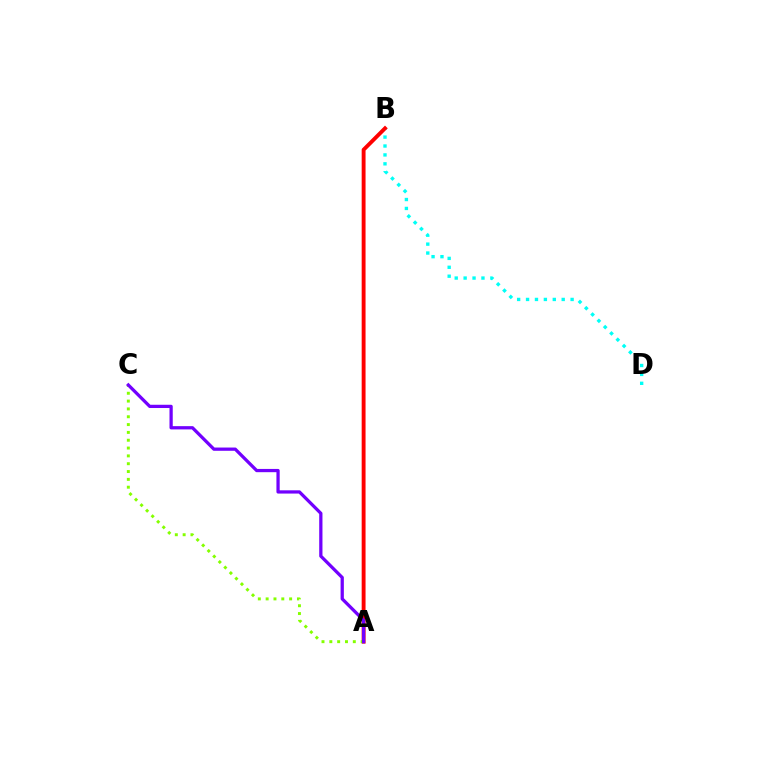{('B', 'D'): [{'color': '#00fff6', 'line_style': 'dotted', 'thickness': 2.42}], ('A', 'B'): [{'color': '#ff0000', 'line_style': 'solid', 'thickness': 2.79}], ('A', 'C'): [{'color': '#84ff00', 'line_style': 'dotted', 'thickness': 2.13}, {'color': '#7200ff', 'line_style': 'solid', 'thickness': 2.34}]}